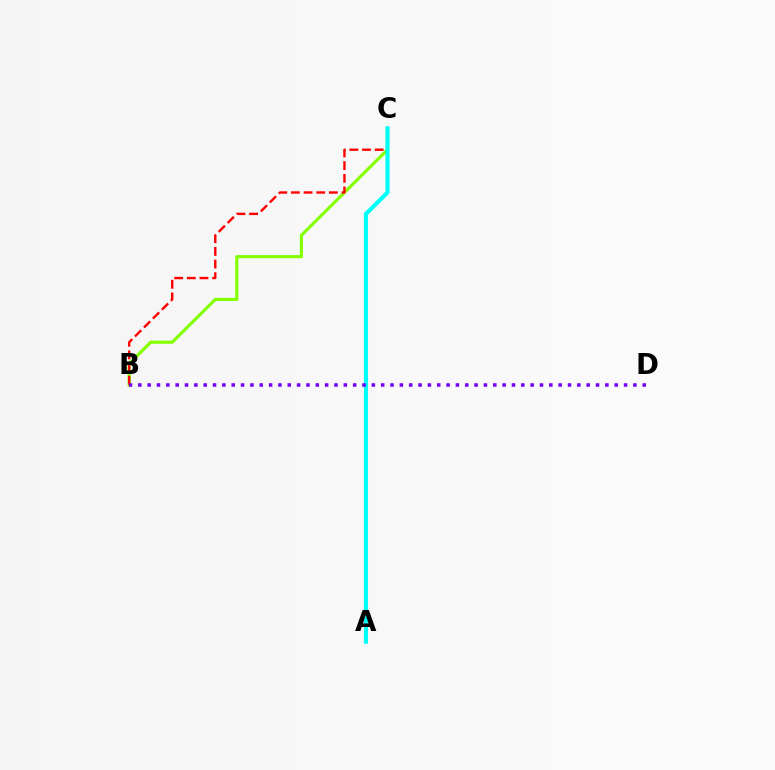{('B', 'C'): [{'color': '#84ff00', 'line_style': 'solid', 'thickness': 2.27}, {'color': '#ff0000', 'line_style': 'dashed', 'thickness': 1.72}], ('A', 'C'): [{'color': '#00fff6', 'line_style': 'solid', 'thickness': 2.98}], ('B', 'D'): [{'color': '#7200ff', 'line_style': 'dotted', 'thickness': 2.54}]}